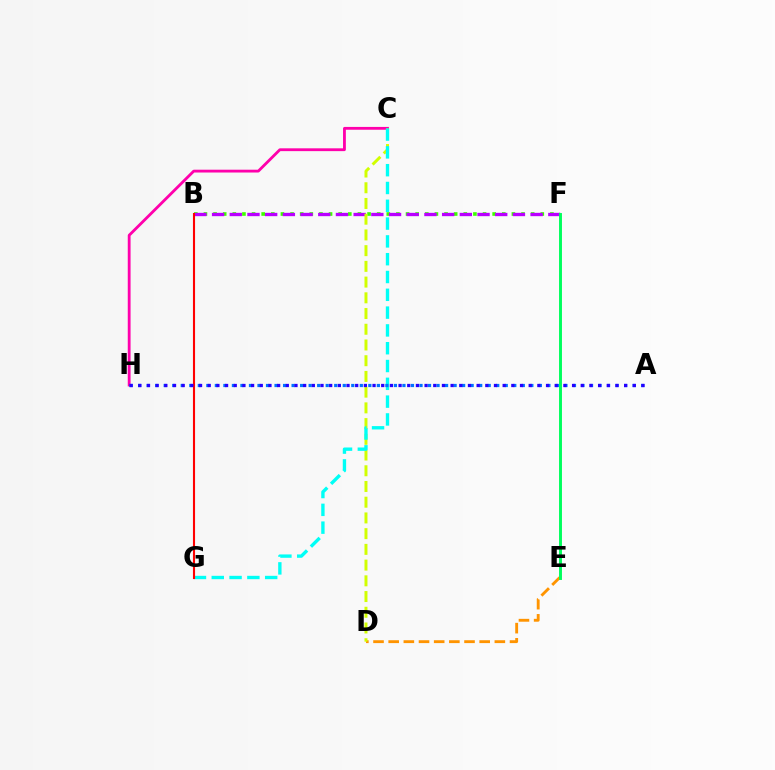{('B', 'F'): [{'color': '#3dff00', 'line_style': 'dotted', 'thickness': 2.61}, {'color': '#b900ff', 'line_style': 'dashed', 'thickness': 2.4}], ('C', 'H'): [{'color': '#ff00ac', 'line_style': 'solid', 'thickness': 2.03}], ('D', 'E'): [{'color': '#ff9400', 'line_style': 'dashed', 'thickness': 2.06}], ('C', 'D'): [{'color': '#d1ff00', 'line_style': 'dashed', 'thickness': 2.14}], ('C', 'G'): [{'color': '#00fff6', 'line_style': 'dashed', 'thickness': 2.42}], ('A', 'H'): [{'color': '#0074ff', 'line_style': 'dotted', 'thickness': 2.32}, {'color': '#2500ff', 'line_style': 'dotted', 'thickness': 2.36}], ('B', 'G'): [{'color': '#ff0000', 'line_style': 'solid', 'thickness': 1.51}], ('E', 'F'): [{'color': '#00ff5c', 'line_style': 'solid', 'thickness': 2.1}]}